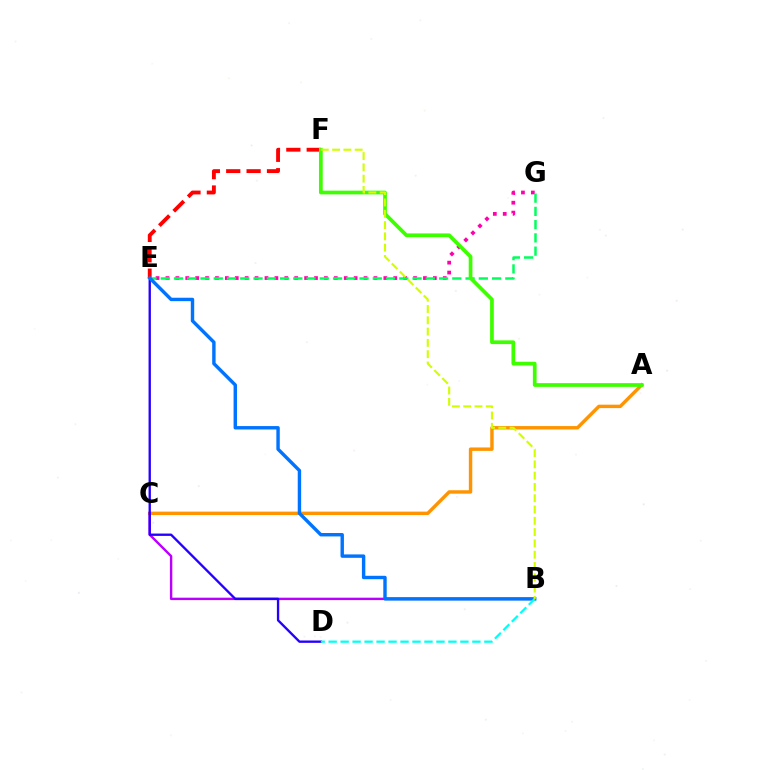{('A', 'C'): [{'color': '#ff9400', 'line_style': 'solid', 'thickness': 2.46}], ('B', 'C'): [{'color': '#b900ff', 'line_style': 'solid', 'thickness': 1.73}], ('D', 'E'): [{'color': '#2500ff', 'line_style': 'solid', 'thickness': 1.69}], ('E', 'F'): [{'color': '#ff0000', 'line_style': 'dashed', 'thickness': 2.77}], ('E', 'G'): [{'color': '#ff00ac', 'line_style': 'dotted', 'thickness': 2.69}, {'color': '#00ff5c', 'line_style': 'dashed', 'thickness': 1.8}], ('A', 'F'): [{'color': '#3dff00', 'line_style': 'solid', 'thickness': 2.68}], ('B', 'E'): [{'color': '#0074ff', 'line_style': 'solid', 'thickness': 2.45}], ('B', 'D'): [{'color': '#00fff6', 'line_style': 'dashed', 'thickness': 1.63}], ('B', 'F'): [{'color': '#d1ff00', 'line_style': 'dashed', 'thickness': 1.53}]}